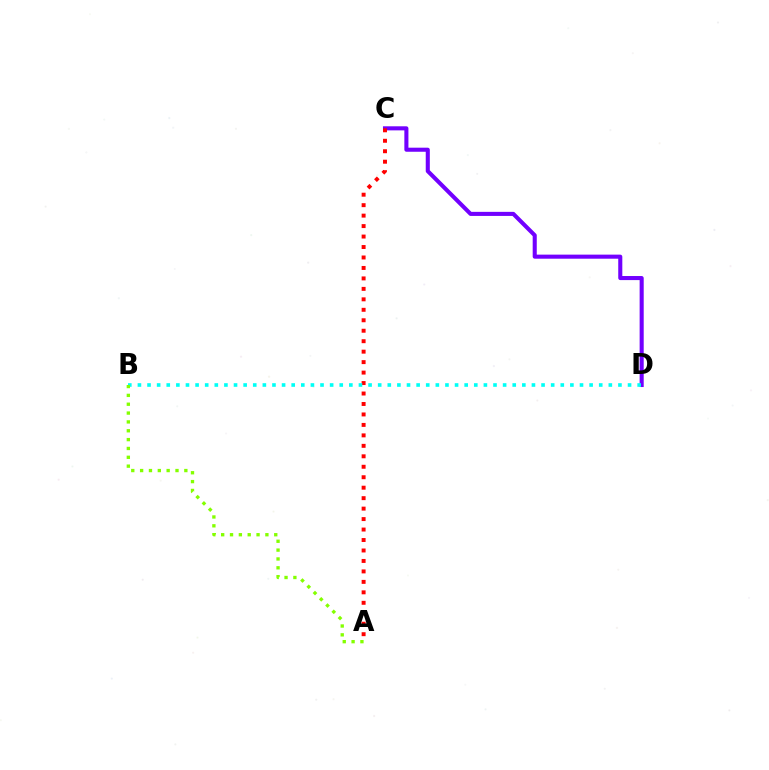{('C', 'D'): [{'color': '#7200ff', 'line_style': 'solid', 'thickness': 2.93}], ('A', 'C'): [{'color': '#ff0000', 'line_style': 'dotted', 'thickness': 2.84}], ('B', 'D'): [{'color': '#00fff6', 'line_style': 'dotted', 'thickness': 2.61}], ('A', 'B'): [{'color': '#84ff00', 'line_style': 'dotted', 'thickness': 2.4}]}